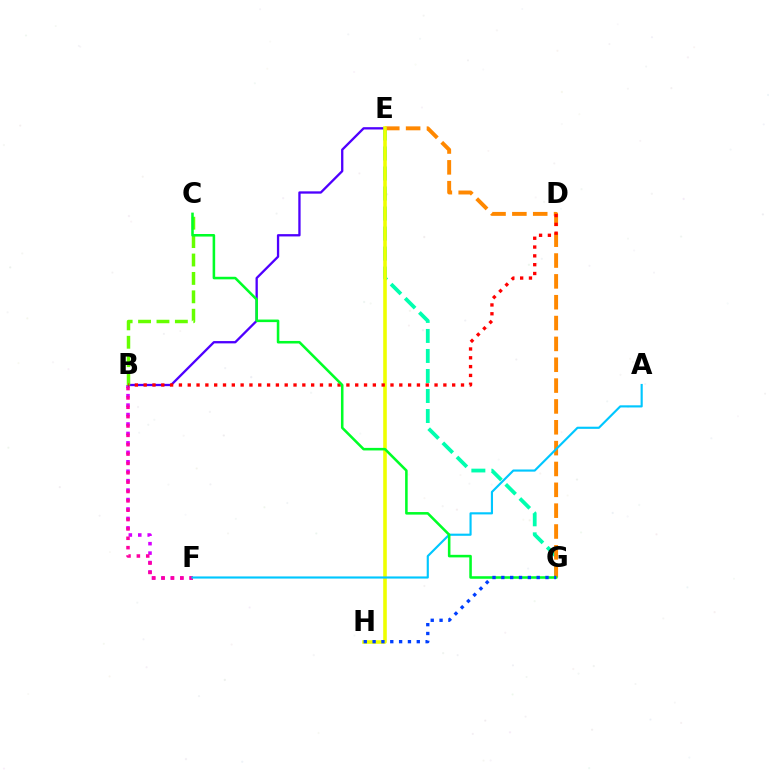{('E', 'G'): [{'color': '#00ffaf', 'line_style': 'dashed', 'thickness': 2.72}, {'color': '#ff8800', 'line_style': 'dashed', 'thickness': 2.83}], ('B', 'F'): [{'color': '#d600ff', 'line_style': 'dotted', 'thickness': 2.57}, {'color': '#ff00a0', 'line_style': 'dotted', 'thickness': 2.54}], ('B', 'E'): [{'color': '#4f00ff', 'line_style': 'solid', 'thickness': 1.67}], ('E', 'H'): [{'color': '#eeff00', 'line_style': 'solid', 'thickness': 2.59}], ('A', 'F'): [{'color': '#00c7ff', 'line_style': 'solid', 'thickness': 1.54}], ('B', 'C'): [{'color': '#66ff00', 'line_style': 'dashed', 'thickness': 2.5}], ('B', 'D'): [{'color': '#ff0000', 'line_style': 'dotted', 'thickness': 2.39}], ('C', 'G'): [{'color': '#00ff27', 'line_style': 'solid', 'thickness': 1.84}], ('G', 'H'): [{'color': '#003fff', 'line_style': 'dotted', 'thickness': 2.4}]}